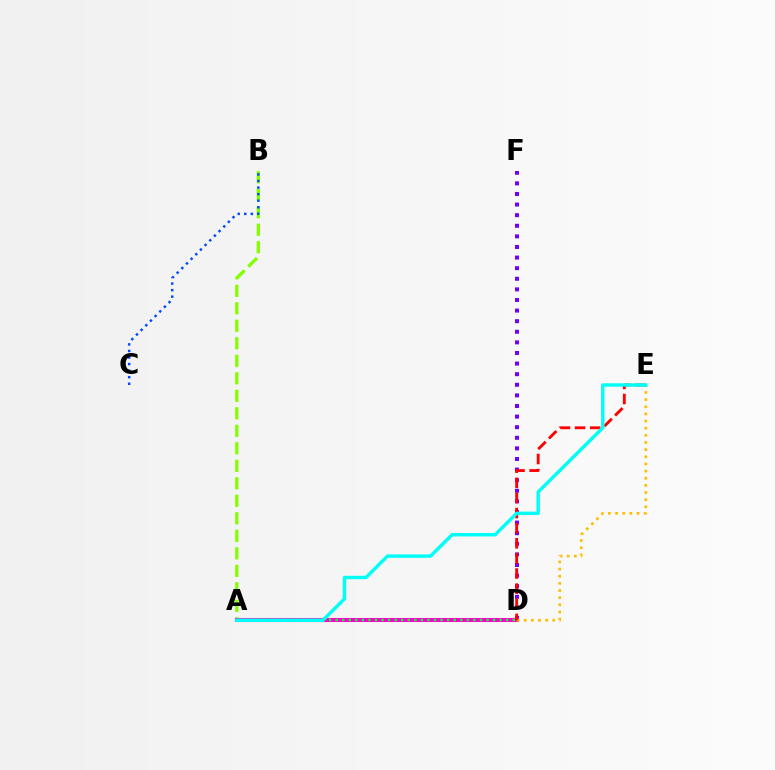{('A', 'B'): [{'color': '#84ff00', 'line_style': 'dashed', 'thickness': 2.38}], ('D', 'F'): [{'color': '#7200ff', 'line_style': 'dotted', 'thickness': 2.88}], ('A', 'D'): [{'color': '#ff00cf', 'line_style': 'solid', 'thickness': 2.93}, {'color': '#00ff39', 'line_style': 'dotted', 'thickness': 1.78}], ('B', 'C'): [{'color': '#004bff', 'line_style': 'dotted', 'thickness': 1.78}], ('D', 'E'): [{'color': '#ffbd00', 'line_style': 'dotted', 'thickness': 1.94}, {'color': '#ff0000', 'line_style': 'dashed', 'thickness': 2.05}], ('A', 'E'): [{'color': '#00fff6', 'line_style': 'solid', 'thickness': 2.46}]}